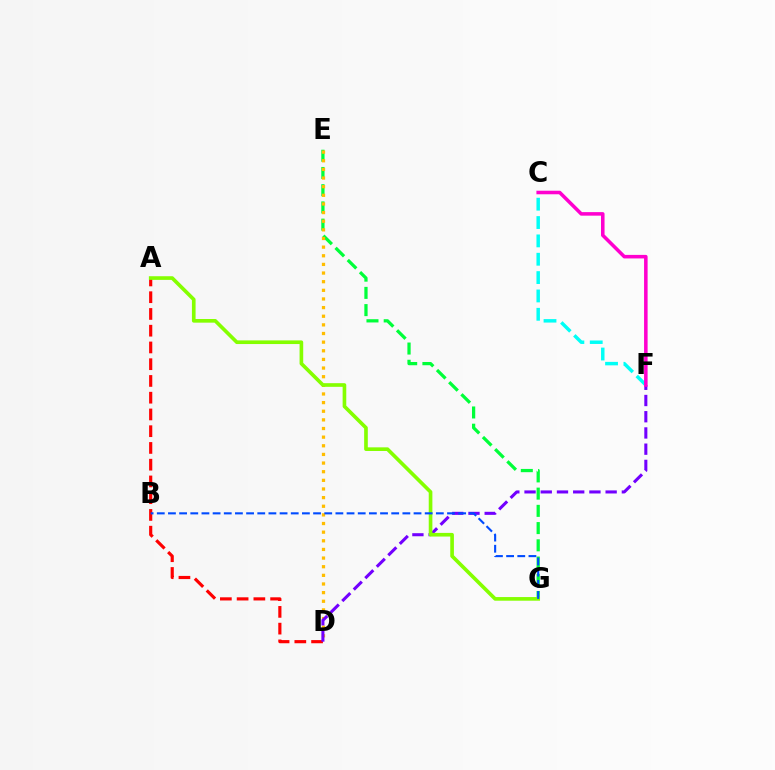{('A', 'D'): [{'color': '#ff0000', 'line_style': 'dashed', 'thickness': 2.28}], ('E', 'G'): [{'color': '#00ff39', 'line_style': 'dashed', 'thickness': 2.34}], ('D', 'E'): [{'color': '#ffbd00', 'line_style': 'dotted', 'thickness': 2.35}], ('D', 'F'): [{'color': '#7200ff', 'line_style': 'dashed', 'thickness': 2.2}], ('A', 'G'): [{'color': '#84ff00', 'line_style': 'solid', 'thickness': 2.63}], ('C', 'F'): [{'color': '#00fff6', 'line_style': 'dashed', 'thickness': 2.49}, {'color': '#ff00cf', 'line_style': 'solid', 'thickness': 2.55}], ('B', 'G'): [{'color': '#004bff', 'line_style': 'dashed', 'thickness': 1.52}]}